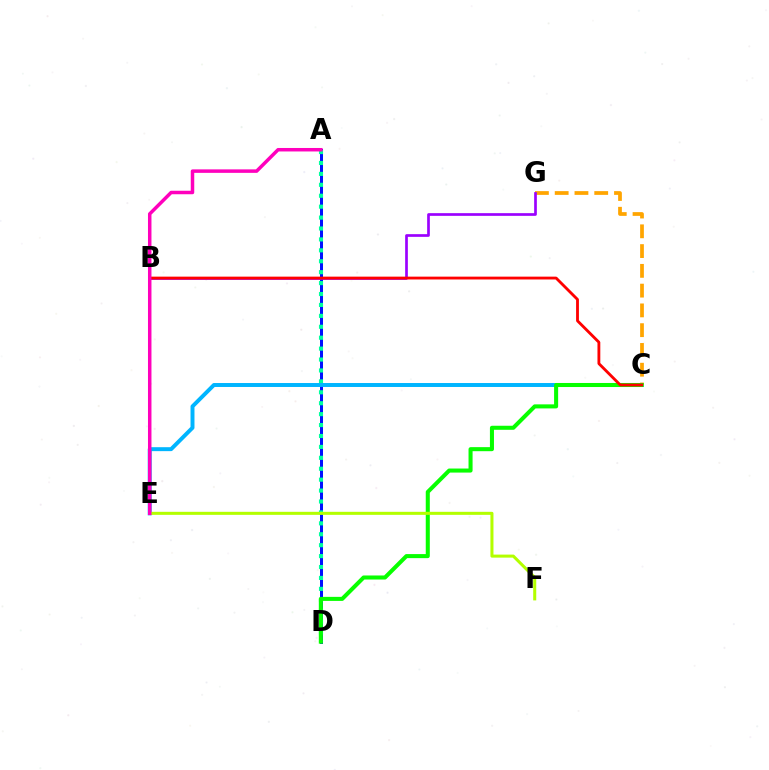{('A', 'D'): [{'color': '#0010ff', 'line_style': 'solid', 'thickness': 2.16}, {'color': '#00ff9d', 'line_style': 'dotted', 'thickness': 2.97}], ('C', 'E'): [{'color': '#00b5ff', 'line_style': 'solid', 'thickness': 2.84}], ('C', 'G'): [{'color': '#ffa500', 'line_style': 'dashed', 'thickness': 2.69}], ('C', 'D'): [{'color': '#08ff00', 'line_style': 'solid', 'thickness': 2.92}], ('B', 'G'): [{'color': '#9b00ff', 'line_style': 'solid', 'thickness': 1.94}], ('B', 'C'): [{'color': '#ff0000', 'line_style': 'solid', 'thickness': 2.04}], ('E', 'F'): [{'color': '#b3ff00', 'line_style': 'solid', 'thickness': 2.19}], ('A', 'E'): [{'color': '#ff00bd', 'line_style': 'solid', 'thickness': 2.51}]}